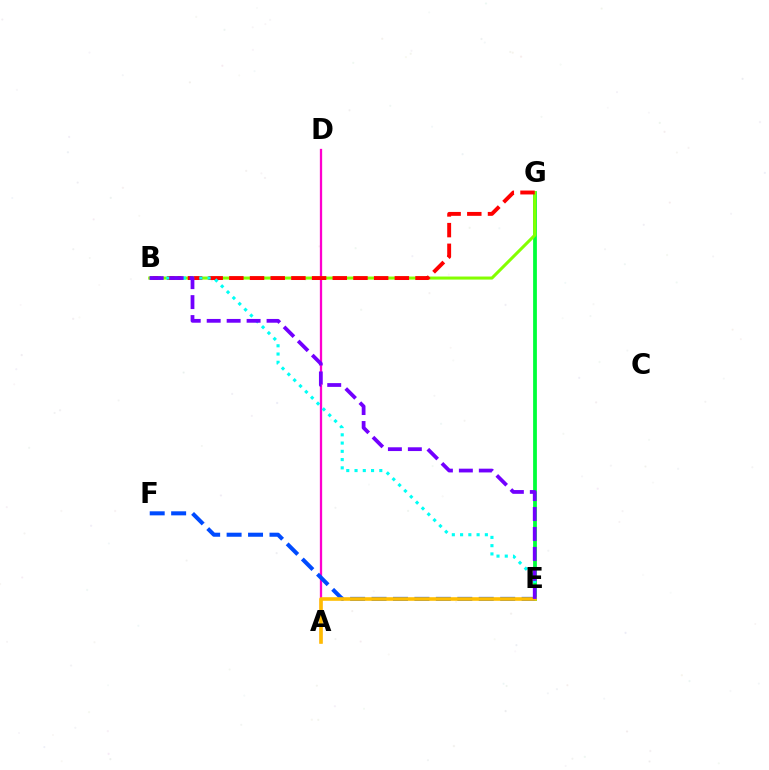{('A', 'D'): [{'color': '#ff00cf', 'line_style': 'solid', 'thickness': 1.65}], ('E', 'G'): [{'color': '#00ff39', 'line_style': 'solid', 'thickness': 2.72}], ('E', 'F'): [{'color': '#004bff', 'line_style': 'dashed', 'thickness': 2.91}], ('B', 'G'): [{'color': '#84ff00', 'line_style': 'solid', 'thickness': 2.2}, {'color': '#ff0000', 'line_style': 'dashed', 'thickness': 2.81}], ('B', 'E'): [{'color': '#00fff6', 'line_style': 'dotted', 'thickness': 2.24}, {'color': '#7200ff', 'line_style': 'dashed', 'thickness': 2.71}], ('A', 'E'): [{'color': '#ffbd00', 'line_style': 'solid', 'thickness': 2.59}]}